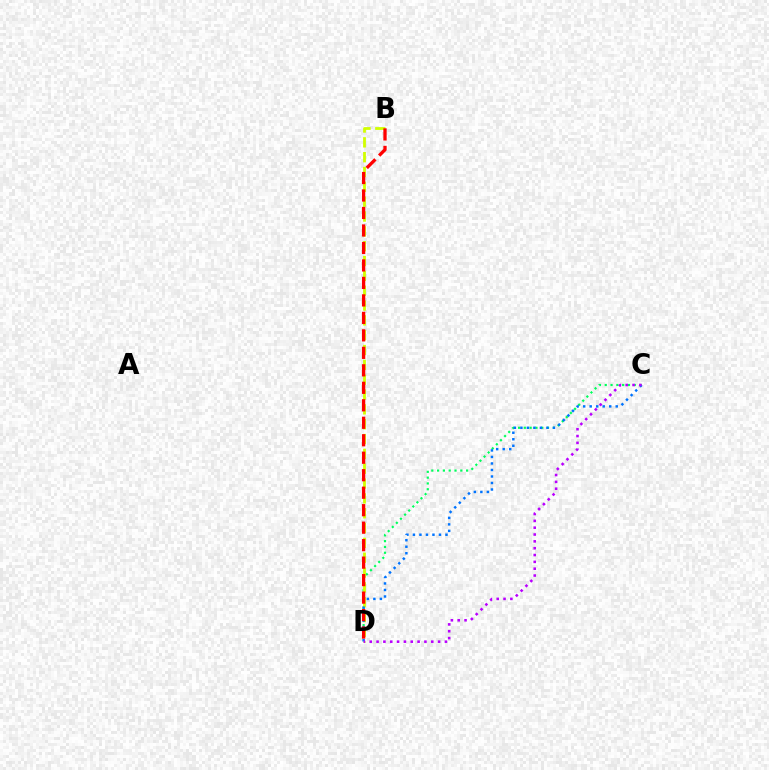{('C', 'D'): [{'color': '#00ff5c', 'line_style': 'dotted', 'thickness': 1.58}, {'color': '#0074ff', 'line_style': 'dotted', 'thickness': 1.77}, {'color': '#b900ff', 'line_style': 'dotted', 'thickness': 1.86}], ('B', 'D'): [{'color': '#d1ff00', 'line_style': 'dashed', 'thickness': 2.02}, {'color': '#ff0000', 'line_style': 'dashed', 'thickness': 2.37}]}